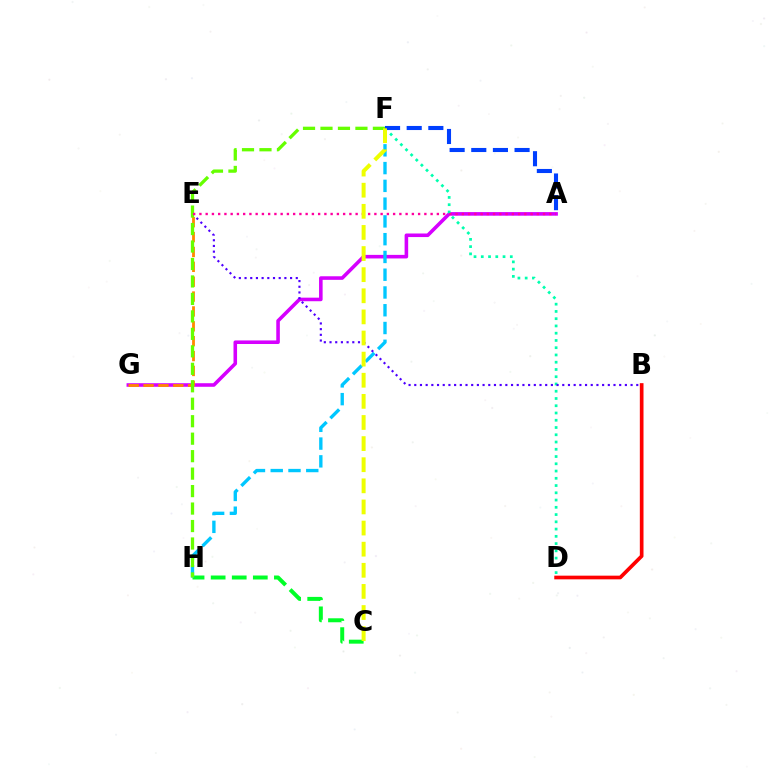{('A', 'G'): [{'color': '#d600ff', 'line_style': 'solid', 'thickness': 2.57}], ('C', 'H'): [{'color': '#00ff27', 'line_style': 'dashed', 'thickness': 2.86}], ('E', 'G'): [{'color': '#ff8800', 'line_style': 'dashed', 'thickness': 2.02}], ('F', 'H'): [{'color': '#00c7ff', 'line_style': 'dashed', 'thickness': 2.41}, {'color': '#66ff00', 'line_style': 'dashed', 'thickness': 2.37}], ('D', 'F'): [{'color': '#00ffaf', 'line_style': 'dotted', 'thickness': 1.97}], ('A', 'F'): [{'color': '#003fff', 'line_style': 'dashed', 'thickness': 2.94}], ('B', 'E'): [{'color': '#4f00ff', 'line_style': 'dotted', 'thickness': 1.55}], ('B', 'D'): [{'color': '#ff0000', 'line_style': 'solid', 'thickness': 2.65}], ('A', 'E'): [{'color': '#ff00a0', 'line_style': 'dotted', 'thickness': 1.7}], ('C', 'F'): [{'color': '#eeff00', 'line_style': 'dashed', 'thickness': 2.87}]}